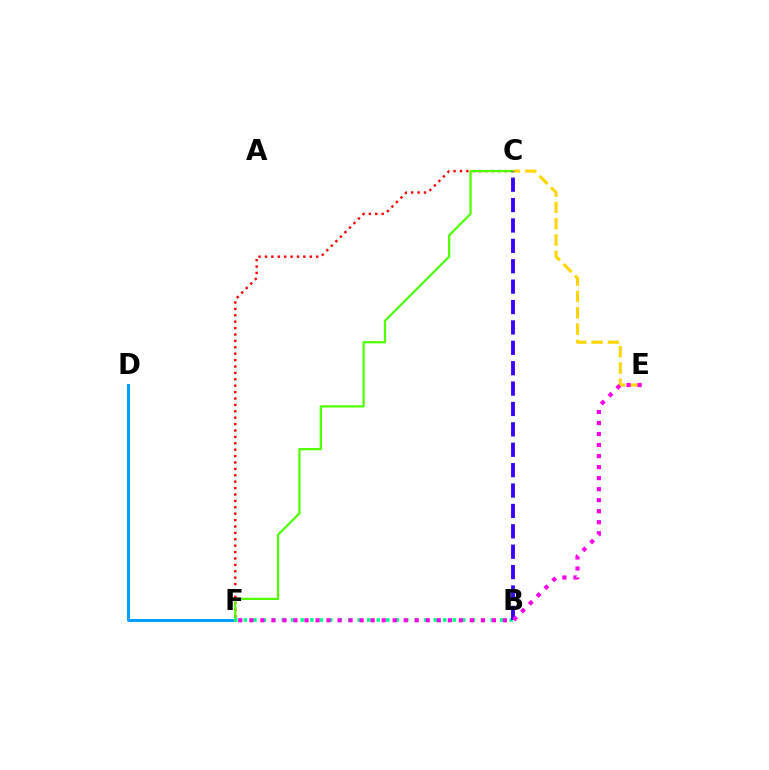{('C', 'F'): [{'color': '#ff0000', 'line_style': 'dotted', 'thickness': 1.74}, {'color': '#4fff00', 'line_style': 'solid', 'thickness': 1.62}], ('D', 'F'): [{'color': '#009eff', 'line_style': 'solid', 'thickness': 2.11}], ('B', 'F'): [{'color': '#00ff86', 'line_style': 'dotted', 'thickness': 2.58}], ('C', 'E'): [{'color': '#ffd500', 'line_style': 'dashed', 'thickness': 2.22}], ('B', 'C'): [{'color': '#3700ff', 'line_style': 'dashed', 'thickness': 2.77}], ('E', 'F'): [{'color': '#ff00ed', 'line_style': 'dotted', 'thickness': 3.0}]}